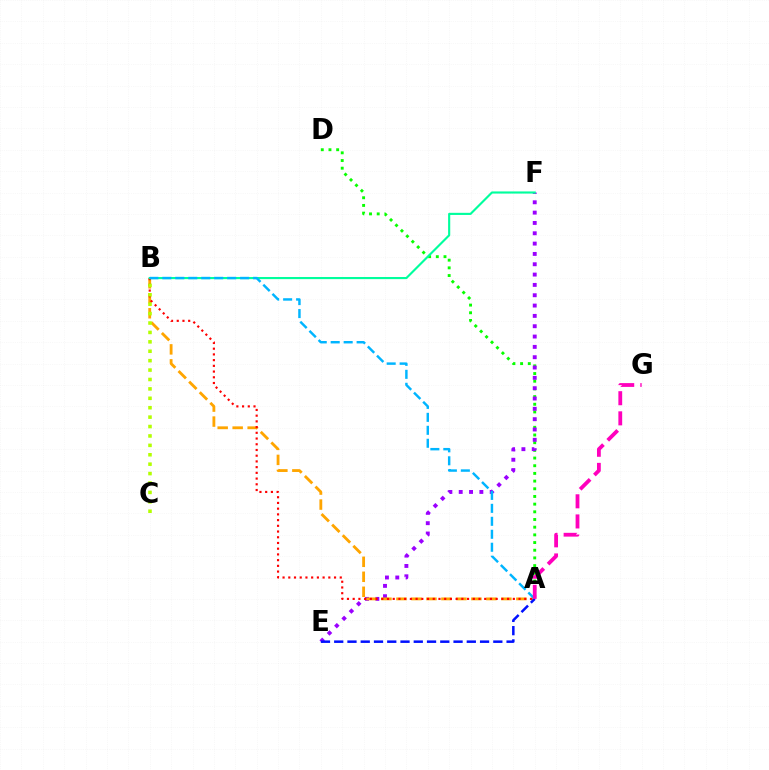{('A', 'D'): [{'color': '#08ff00', 'line_style': 'dotted', 'thickness': 2.09}], ('E', 'F'): [{'color': '#9b00ff', 'line_style': 'dotted', 'thickness': 2.81}], ('A', 'B'): [{'color': '#ffa500', 'line_style': 'dashed', 'thickness': 2.04}, {'color': '#ff0000', 'line_style': 'dotted', 'thickness': 1.55}, {'color': '#00b5ff', 'line_style': 'dashed', 'thickness': 1.76}], ('B', 'F'): [{'color': '#00ff9d', 'line_style': 'solid', 'thickness': 1.54}], ('A', 'E'): [{'color': '#0010ff', 'line_style': 'dashed', 'thickness': 1.8}], ('A', 'G'): [{'color': '#ff00bd', 'line_style': 'dashed', 'thickness': 2.74}], ('B', 'C'): [{'color': '#b3ff00', 'line_style': 'dotted', 'thickness': 2.56}]}